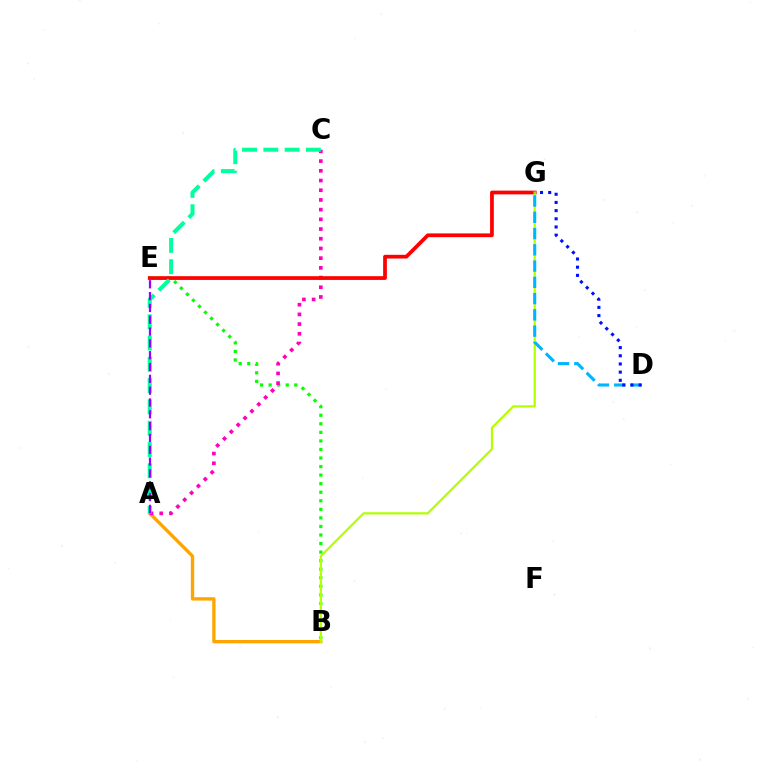{('A', 'B'): [{'color': '#ffa500', 'line_style': 'solid', 'thickness': 2.4}], ('B', 'E'): [{'color': '#08ff00', 'line_style': 'dotted', 'thickness': 2.32}], ('A', 'C'): [{'color': '#ff00bd', 'line_style': 'dotted', 'thickness': 2.64}, {'color': '#00ff9d', 'line_style': 'dashed', 'thickness': 2.89}], ('E', 'G'): [{'color': '#ff0000', 'line_style': 'solid', 'thickness': 2.69}], ('B', 'G'): [{'color': '#b3ff00', 'line_style': 'solid', 'thickness': 1.6}], ('A', 'E'): [{'color': '#9b00ff', 'line_style': 'dashed', 'thickness': 1.61}], ('D', 'G'): [{'color': '#00b5ff', 'line_style': 'dashed', 'thickness': 2.21}, {'color': '#0010ff', 'line_style': 'dotted', 'thickness': 2.22}]}